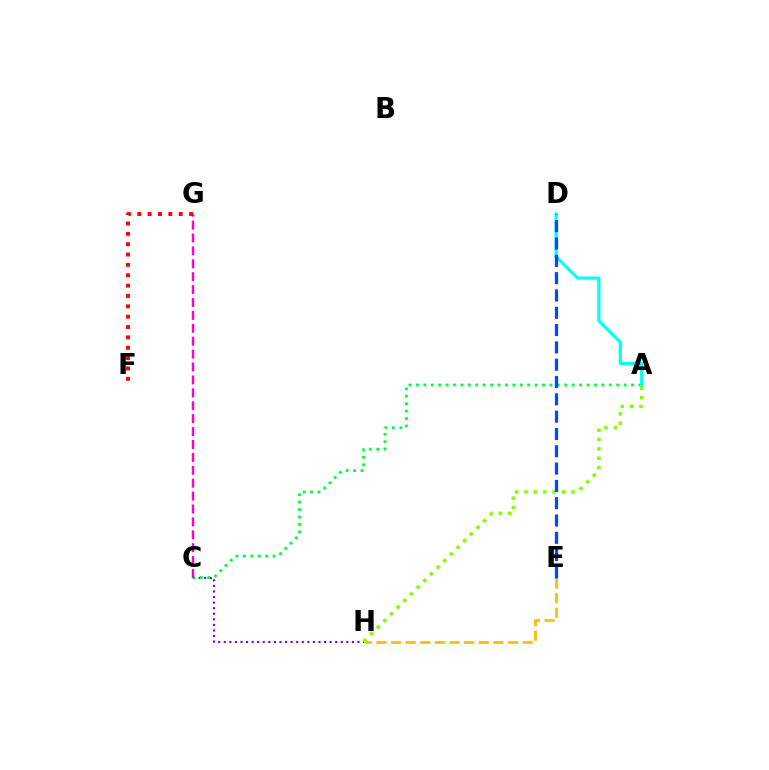{('E', 'H'): [{'color': '#ffbd00', 'line_style': 'dashed', 'thickness': 1.99}], ('C', 'H'): [{'color': '#7200ff', 'line_style': 'dotted', 'thickness': 1.51}], ('A', 'C'): [{'color': '#00ff39', 'line_style': 'dotted', 'thickness': 2.02}], ('C', 'G'): [{'color': '#ff00cf', 'line_style': 'dashed', 'thickness': 1.75}], ('A', 'D'): [{'color': '#00fff6', 'line_style': 'solid', 'thickness': 2.26}], ('F', 'G'): [{'color': '#ff0000', 'line_style': 'dotted', 'thickness': 2.81}], ('A', 'H'): [{'color': '#84ff00', 'line_style': 'dotted', 'thickness': 2.56}], ('D', 'E'): [{'color': '#004bff', 'line_style': 'dashed', 'thickness': 2.35}]}